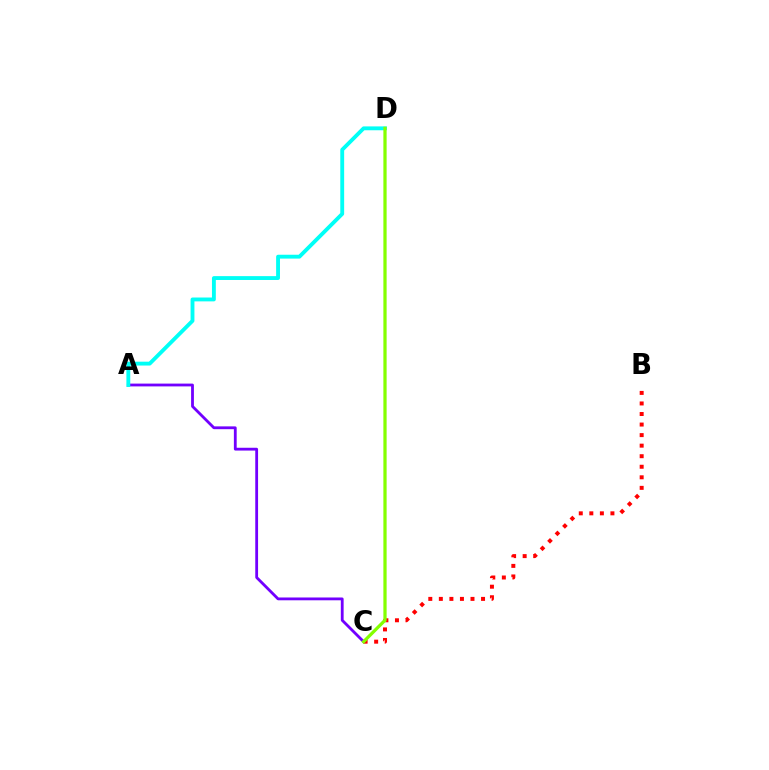{('A', 'C'): [{'color': '#7200ff', 'line_style': 'solid', 'thickness': 2.02}], ('B', 'C'): [{'color': '#ff0000', 'line_style': 'dotted', 'thickness': 2.87}], ('A', 'D'): [{'color': '#00fff6', 'line_style': 'solid', 'thickness': 2.78}], ('C', 'D'): [{'color': '#84ff00', 'line_style': 'solid', 'thickness': 2.34}]}